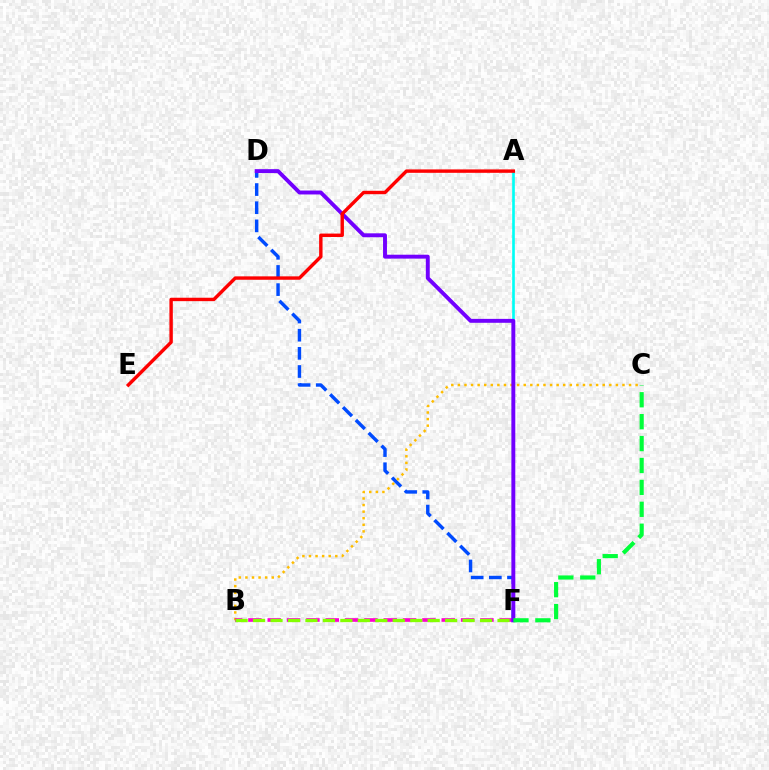{('A', 'F'): [{'color': '#00fff6', 'line_style': 'solid', 'thickness': 1.91}], ('D', 'F'): [{'color': '#004bff', 'line_style': 'dashed', 'thickness': 2.47}, {'color': '#7200ff', 'line_style': 'solid', 'thickness': 2.82}], ('B', 'C'): [{'color': '#ffbd00', 'line_style': 'dotted', 'thickness': 1.79}], ('B', 'F'): [{'color': '#ff00cf', 'line_style': 'dashed', 'thickness': 2.63}, {'color': '#84ff00', 'line_style': 'dashed', 'thickness': 2.37}], ('C', 'F'): [{'color': '#00ff39', 'line_style': 'dashed', 'thickness': 2.98}], ('A', 'E'): [{'color': '#ff0000', 'line_style': 'solid', 'thickness': 2.46}]}